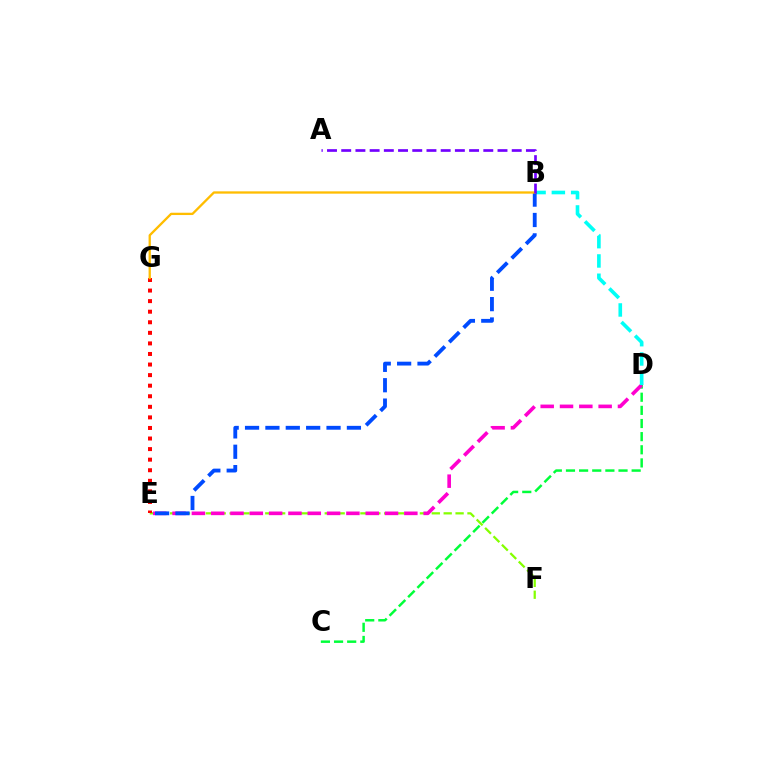{('C', 'D'): [{'color': '#00ff39', 'line_style': 'dashed', 'thickness': 1.78}], ('E', 'F'): [{'color': '#84ff00', 'line_style': 'dashed', 'thickness': 1.62}], ('D', 'E'): [{'color': '#ff00cf', 'line_style': 'dashed', 'thickness': 2.62}], ('E', 'G'): [{'color': '#ff0000', 'line_style': 'dotted', 'thickness': 2.87}], ('B', 'D'): [{'color': '#00fff6', 'line_style': 'dashed', 'thickness': 2.62}], ('B', 'E'): [{'color': '#004bff', 'line_style': 'dashed', 'thickness': 2.77}], ('B', 'G'): [{'color': '#ffbd00', 'line_style': 'solid', 'thickness': 1.66}], ('A', 'B'): [{'color': '#7200ff', 'line_style': 'dashed', 'thickness': 1.93}]}